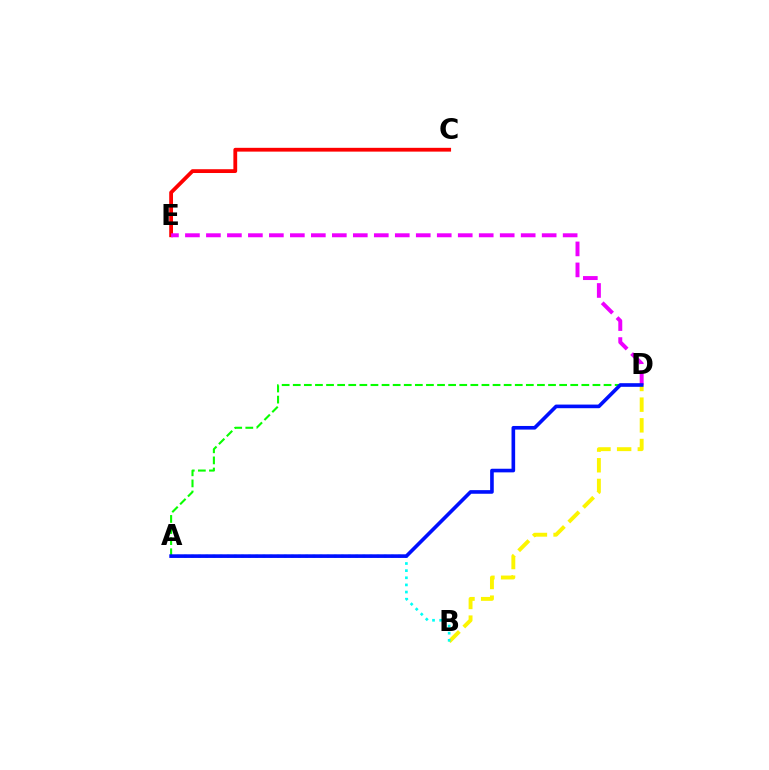{('C', 'E'): [{'color': '#ff0000', 'line_style': 'solid', 'thickness': 2.73}], ('B', 'D'): [{'color': '#fcf500', 'line_style': 'dashed', 'thickness': 2.81}], ('A', 'B'): [{'color': '#00fff6', 'line_style': 'dotted', 'thickness': 1.94}], ('A', 'D'): [{'color': '#08ff00', 'line_style': 'dashed', 'thickness': 1.51}, {'color': '#0010ff', 'line_style': 'solid', 'thickness': 2.61}], ('D', 'E'): [{'color': '#ee00ff', 'line_style': 'dashed', 'thickness': 2.85}]}